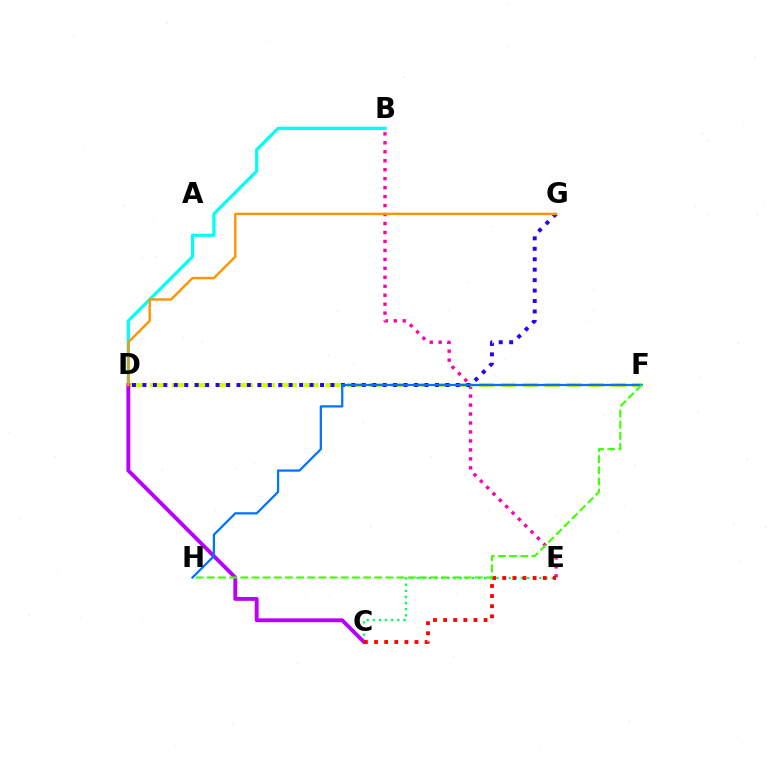{('C', 'E'): [{'color': '#00ff5c', 'line_style': 'dotted', 'thickness': 1.67}, {'color': '#ff0000', 'line_style': 'dotted', 'thickness': 2.75}], ('B', 'D'): [{'color': '#00fff6', 'line_style': 'solid', 'thickness': 2.33}], ('B', 'E'): [{'color': '#ff00ac', 'line_style': 'dotted', 'thickness': 2.44}], ('D', 'F'): [{'color': '#d1ff00', 'line_style': 'dashed', 'thickness': 2.98}], ('C', 'D'): [{'color': '#b900ff', 'line_style': 'solid', 'thickness': 2.79}], ('D', 'G'): [{'color': '#2500ff', 'line_style': 'dotted', 'thickness': 2.84}, {'color': '#ff9400', 'line_style': 'solid', 'thickness': 1.73}], ('F', 'H'): [{'color': '#0074ff', 'line_style': 'solid', 'thickness': 1.63}, {'color': '#3dff00', 'line_style': 'dashed', 'thickness': 1.52}]}